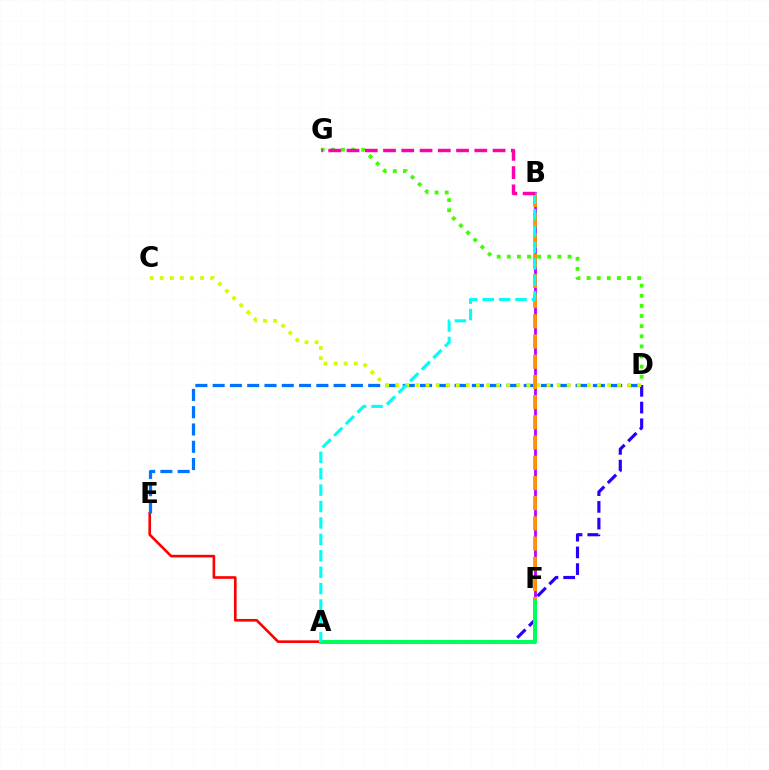{('A', 'E'): [{'color': '#ff0000', 'line_style': 'solid', 'thickness': 1.89}], ('A', 'D'): [{'color': '#2500ff', 'line_style': 'dashed', 'thickness': 2.27}], ('B', 'F'): [{'color': '#b900ff', 'line_style': 'solid', 'thickness': 2.0}, {'color': '#ff9400', 'line_style': 'dashed', 'thickness': 2.75}], ('D', 'G'): [{'color': '#3dff00', 'line_style': 'dotted', 'thickness': 2.75}], ('A', 'F'): [{'color': '#00ff5c', 'line_style': 'solid', 'thickness': 2.88}], ('D', 'E'): [{'color': '#0074ff', 'line_style': 'dashed', 'thickness': 2.35}], ('C', 'D'): [{'color': '#d1ff00', 'line_style': 'dotted', 'thickness': 2.74}], ('A', 'B'): [{'color': '#00fff6', 'line_style': 'dashed', 'thickness': 2.23}], ('B', 'G'): [{'color': '#ff00ac', 'line_style': 'dashed', 'thickness': 2.48}]}